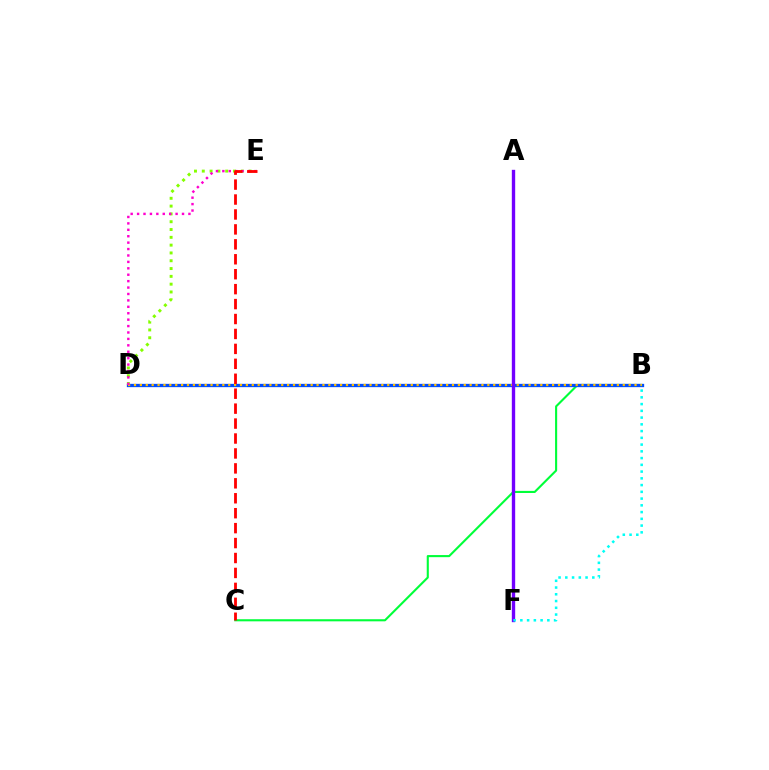{('B', 'C'): [{'color': '#00ff39', 'line_style': 'solid', 'thickness': 1.52}], ('B', 'D'): [{'color': '#004bff', 'line_style': 'solid', 'thickness': 2.38}, {'color': '#ffbd00', 'line_style': 'dotted', 'thickness': 1.6}], ('D', 'E'): [{'color': '#84ff00', 'line_style': 'dotted', 'thickness': 2.12}, {'color': '#ff00cf', 'line_style': 'dotted', 'thickness': 1.74}], ('A', 'F'): [{'color': '#7200ff', 'line_style': 'solid', 'thickness': 2.42}], ('C', 'E'): [{'color': '#ff0000', 'line_style': 'dashed', 'thickness': 2.03}], ('B', 'F'): [{'color': '#00fff6', 'line_style': 'dotted', 'thickness': 1.83}]}